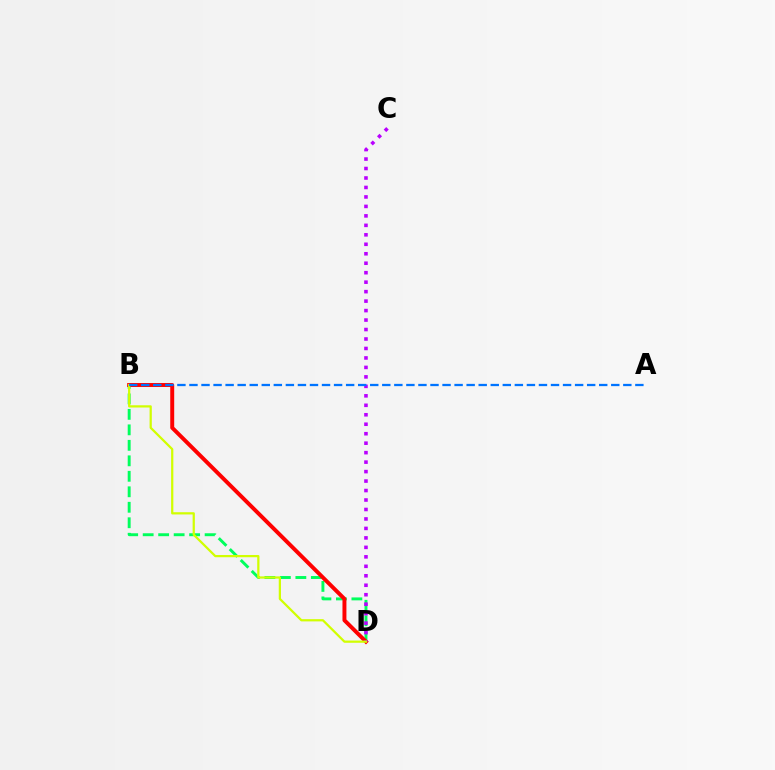{('B', 'D'): [{'color': '#00ff5c', 'line_style': 'dashed', 'thickness': 2.1}, {'color': '#ff0000', 'line_style': 'solid', 'thickness': 2.84}, {'color': '#d1ff00', 'line_style': 'solid', 'thickness': 1.61}], ('C', 'D'): [{'color': '#b900ff', 'line_style': 'dotted', 'thickness': 2.57}], ('A', 'B'): [{'color': '#0074ff', 'line_style': 'dashed', 'thickness': 1.64}]}